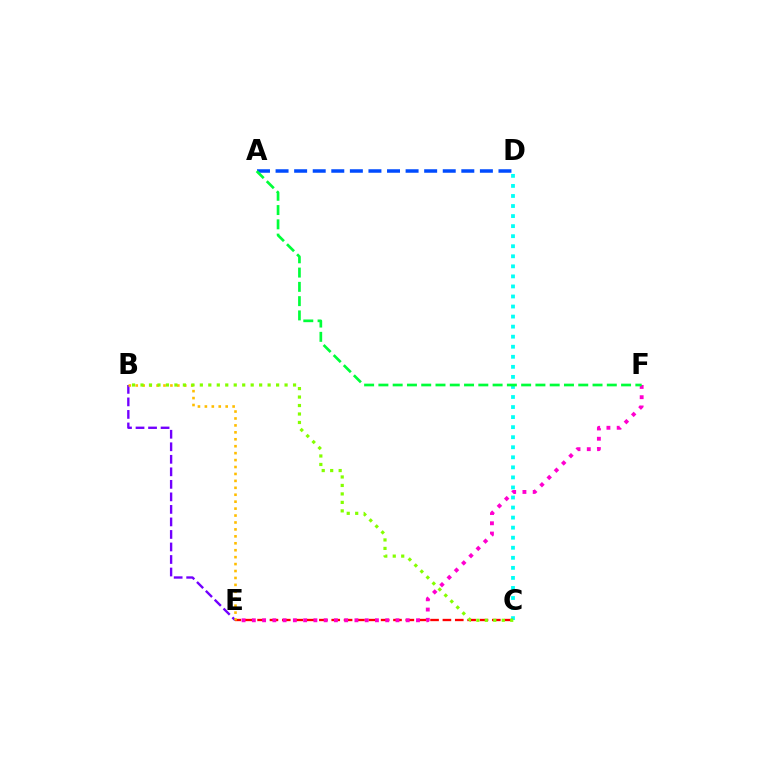{('C', 'D'): [{'color': '#00fff6', 'line_style': 'dotted', 'thickness': 2.73}], ('B', 'E'): [{'color': '#7200ff', 'line_style': 'dashed', 'thickness': 1.7}, {'color': '#ffbd00', 'line_style': 'dotted', 'thickness': 1.88}], ('C', 'E'): [{'color': '#ff0000', 'line_style': 'dashed', 'thickness': 1.68}], ('A', 'D'): [{'color': '#004bff', 'line_style': 'dashed', 'thickness': 2.52}], ('E', 'F'): [{'color': '#ff00cf', 'line_style': 'dotted', 'thickness': 2.79}], ('B', 'C'): [{'color': '#84ff00', 'line_style': 'dotted', 'thickness': 2.3}], ('A', 'F'): [{'color': '#00ff39', 'line_style': 'dashed', 'thickness': 1.94}]}